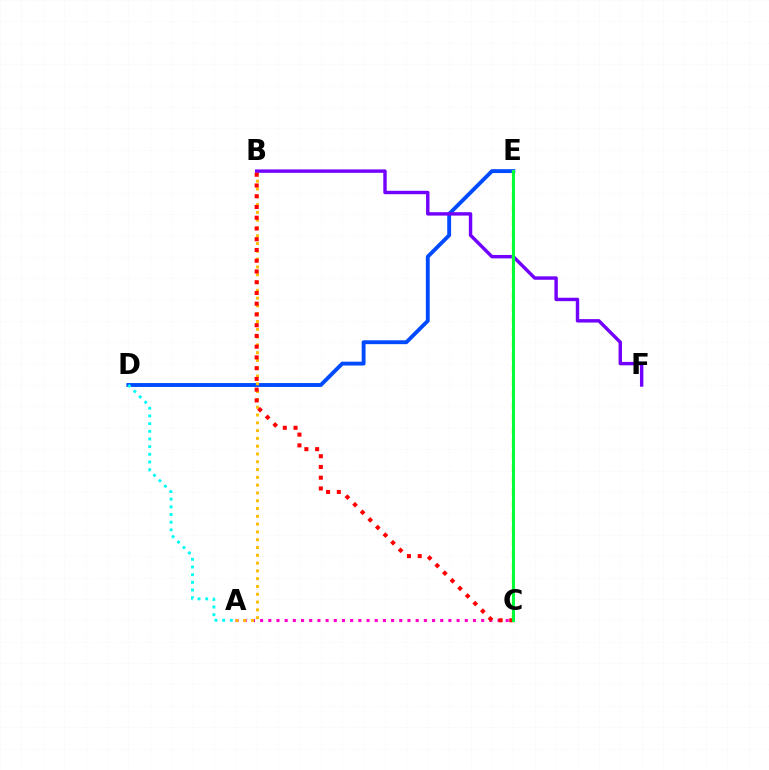{('A', 'C'): [{'color': '#ff00cf', 'line_style': 'dotted', 'thickness': 2.22}], ('D', 'E'): [{'color': '#004bff', 'line_style': 'solid', 'thickness': 2.79}], ('A', 'B'): [{'color': '#ffbd00', 'line_style': 'dotted', 'thickness': 2.12}], ('B', 'F'): [{'color': '#7200ff', 'line_style': 'solid', 'thickness': 2.46}], ('C', 'E'): [{'color': '#84ff00', 'line_style': 'dashed', 'thickness': 1.67}, {'color': '#00ff39', 'line_style': 'solid', 'thickness': 2.19}], ('B', 'C'): [{'color': '#ff0000', 'line_style': 'dotted', 'thickness': 2.92}], ('A', 'D'): [{'color': '#00fff6', 'line_style': 'dotted', 'thickness': 2.08}]}